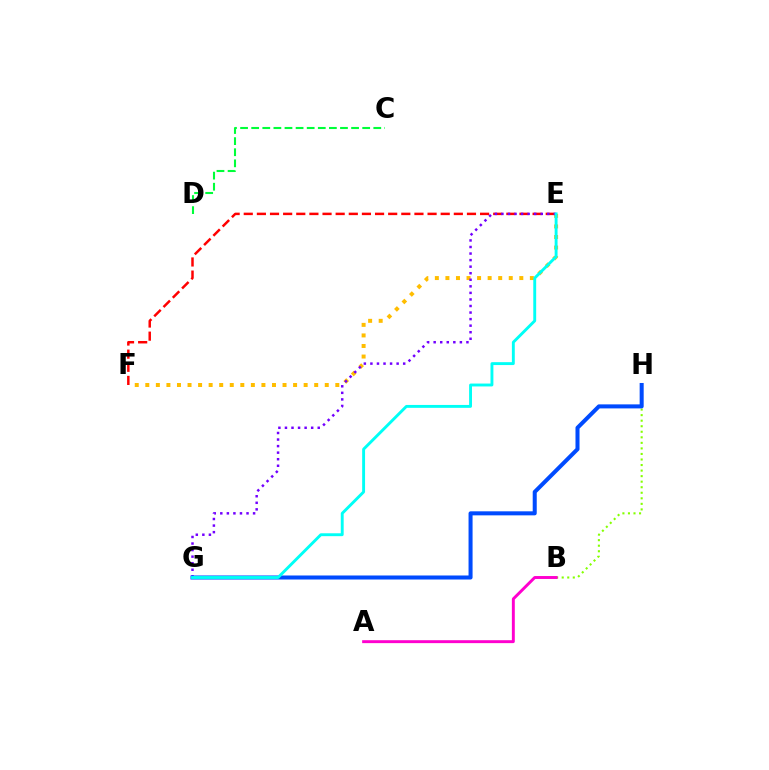{('E', 'F'): [{'color': '#ffbd00', 'line_style': 'dotted', 'thickness': 2.87}, {'color': '#ff0000', 'line_style': 'dashed', 'thickness': 1.78}], ('B', 'H'): [{'color': '#84ff00', 'line_style': 'dotted', 'thickness': 1.51}], ('C', 'D'): [{'color': '#00ff39', 'line_style': 'dashed', 'thickness': 1.51}], ('E', 'G'): [{'color': '#7200ff', 'line_style': 'dotted', 'thickness': 1.78}, {'color': '#00fff6', 'line_style': 'solid', 'thickness': 2.08}], ('G', 'H'): [{'color': '#004bff', 'line_style': 'solid', 'thickness': 2.9}], ('A', 'B'): [{'color': '#ff00cf', 'line_style': 'solid', 'thickness': 2.11}]}